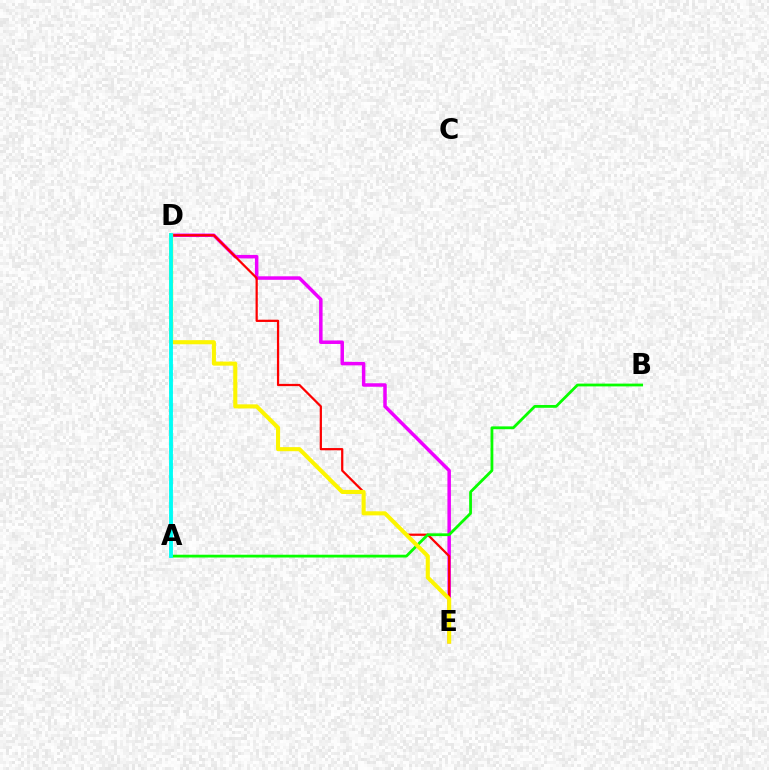{('D', 'E'): [{'color': '#ee00ff', 'line_style': 'solid', 'thickness': 2.51}, {'color': '#ff0000', 'line_style': 'solid', 'thickness': 1.61}, {'color': '#fcf500', 'line_style': 'solid', 'thickness': 2.94}], ('A', 'D'): [{'color': '#0010ff', 'line_style': 'dotted', 'thickness': 1.77}, {'color': '#00fff6', 'line_style': 'solid', 'thickness': 2.76}], ('A', 'B'): [{'color': '#08ff00', 'line_style': 'solid', 'thickness': 2.01}]}